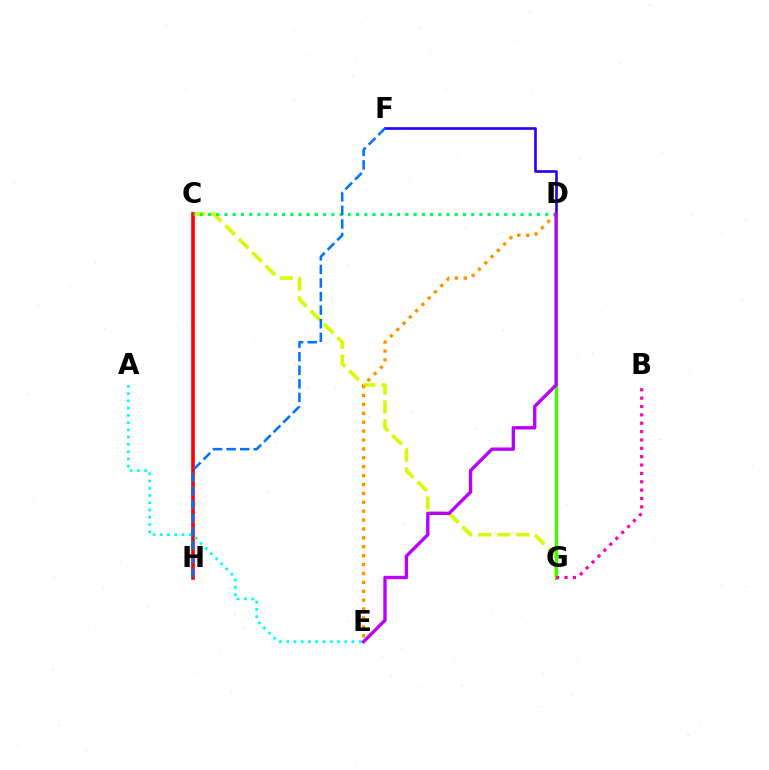{('C', 'G'): [{'color': '#d1ff00', 'line_style': 'dashed', 'thickness': 2.58}], ('D', 'E'): [{'color': '#ff9400', 'line_style': 'dotted', 'thickness': 2.42}, {'color': '#b900ff', 'line_style': 'solid', 'thickness': 2.41}], ('C', 'H'): [{'color': '#ff0000', 'line_style': 'solid', 'thickness': 2.61}], ('D', 'F'): [{'color': '#2500ff', 'line_style': 'solid', 'thickness': 1.91}], ('A', 'E'): [{'color': '#00fff6', 'line_style': 'dotted', 'thickness': 1.97}], ('D', 'G'): [{'color': '#3dff00', 'line_style': 'solid', 'thickness': 2.36}], ('C', 'D'): [{'color': '#00ff5c', 'line_style': 'dotted', 'thickness': 2.23}], ('B', 'G'): [{'color': '#ff00ac', 'line_style': 'dotted', 'thickness': 2.27}], ('F', 'H'): [{'color': '#0074ff', 'line_style': 'dashed', 'thickness': 1.84}]}